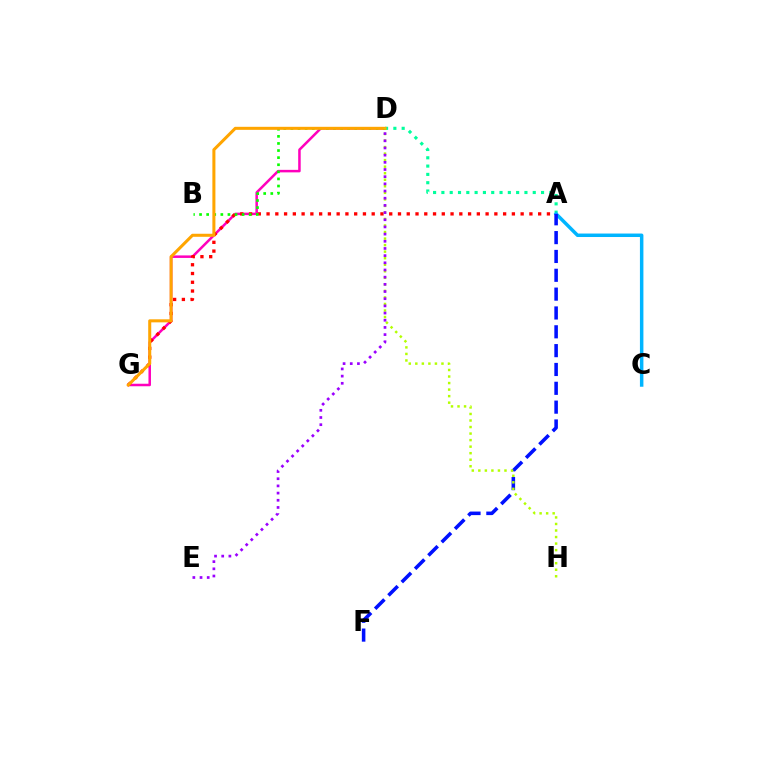{('D', 'G'): [{'color': '#ff00bd', 'line_style': 'solid', 'thickness': 1.81}, {'color': '#ffa500', 'line_style': 'solid', 'thickness': 2.19}], ('A', 'G'): [{'color': '#ff0000', 'line_style': 'dotted', 'thickness': 2.38}], ('B', 'D'): [{'color': '#08ff00', 'line_style': 'dotted', 'thickness': 1.93}], ('A', 'D'): [{'color': '#00ff9d', 'line_style': 'dotted', 'thickness': 2.26}], ('A', 'C'): [{'color': '#00b5ff', 'line_style': 'solid', 'thickness': 2.51}], ('A', 'F'): [{'color': '#0010ff', 'line_style': 'dashed', 'thickness': 2.56}], ('D', 'H'): [{'color': '#b3ff00', 'line_style': 'dotted', 'thickness': 1.78}], ('D', 'E'): [{'color': '#9b00ff', 'line_style': 'dotted', 'thickness': 1.95}]}